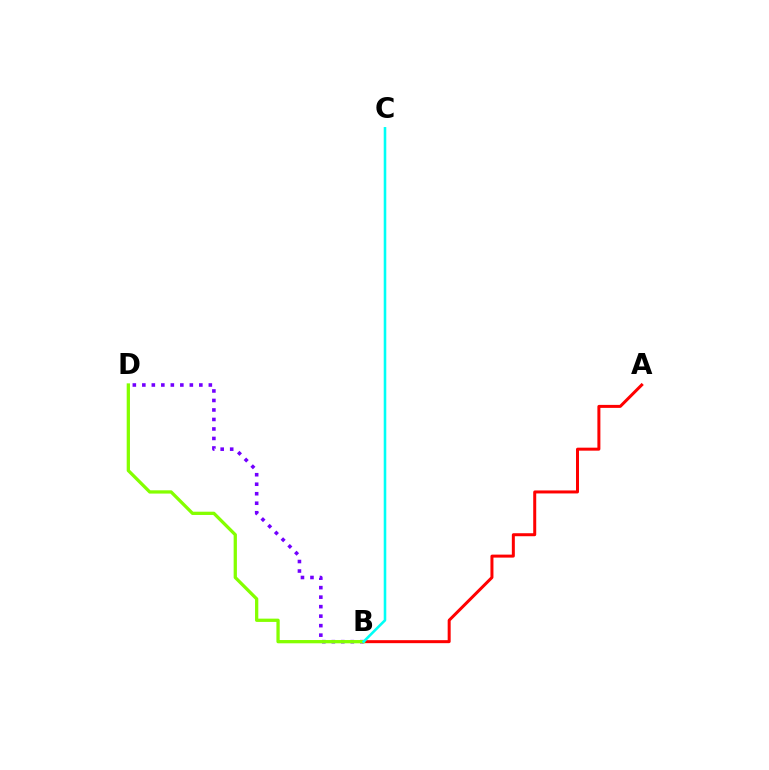{('B', 'D'): [{'color': '#7200ff', 'line_style': 'dotted', 'thickness': 2.58}, {'color': '#84ff00', 'line_style': 'solid', 'thickness': 2.36}], ('A', 'B'): [{'color': '#ff0000', 'line_style': 'solid', 'thickness': 2.16}], ('B', 'C'): [{'color': '#00fff6', 'line_style': 'solid', 'thickness': 1.86}]}